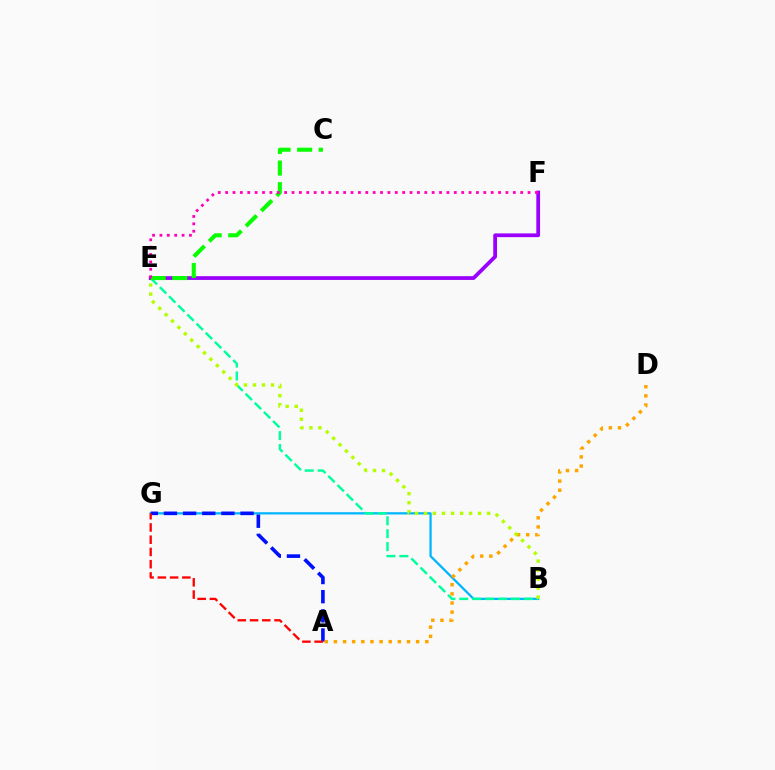{('B', 'G'): [{'color': '#00b5ff', 'line_style': 'solid', 'thickness': 1.63}], ('B', 'E'): [{'color': '#00ff9d', 'line_style': 'dashed', 'thickness': 1.76}, {'color': '#b3ff00', 'line_style': 'dotted', 'thickness': 2.45}], ('E', 'F'): [{'color': '#9b00ff', 'line_style': 'solid', 'thickness': 2.7}, {'color': '#ff00bd', 'line_style': 'dotted', 'thickness': 2.0}], ('A', 'G'): [{'color': '#0010ff', 'line_style': 'dashed', 'thickness': 2.6}, {'color': '#ff0000', 'line_style': 'dashed', 'thickness': 1.66}], ('A', 'D'): [{'color': '#ffa500', 'line_style': 'dotted', 'thickness': 2.48}], ('C', 'E'): [{'color': '#08ff00', 'line_style': 'dashed', 'thickness': 2.93}]}